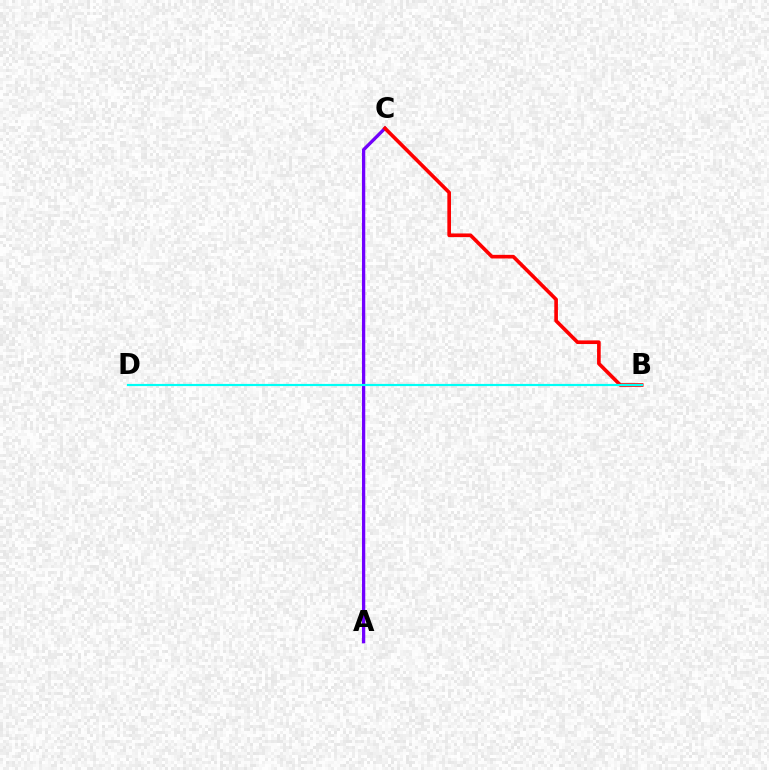{('A', 'C'): [{'color': '#84ff00', 'line_style': 'solid', 'thickness': 1.83}, {'color': '#7200ff', 'line_style': 'solid', 'thickness': 2.36}], ('B', 'C'): [{'color': '#ff0000', 'line_style': 'solid', 'thickness': 2.62}], ('B', 'D'): [{'color': '#00fff6', 'line_style': 'solid', 'thickness': 1.57}]}